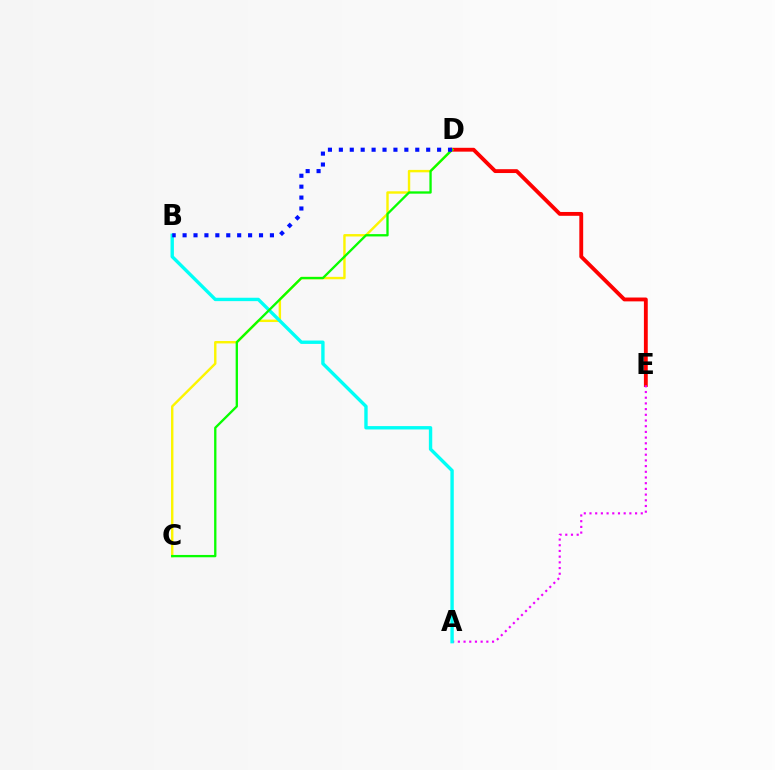{('D', 'E'): [{'color': '#ff0000', 'line_style': 'solid', 'thickness': 2.77}], ('C', 'D'): [{'color': '#fcf500', 'line_style': 'solid', 'thickness': 1.74}, {'color': '#08ff00', 'line_style': 'solid', 'thickness': 1.67}], ('A', 'E'): [{'color': '#ee00ff', 'line_style': 'dotted', 'thickness': 1.55}], ('A', 'B'): [{'color': '#00fff6', 'line_style': 'solid', 'thickness': 2.43}], ('B', 'D'): [{'color': '#0010ff', 'line_style': 'dotted', 'thickness': 2.97}]}